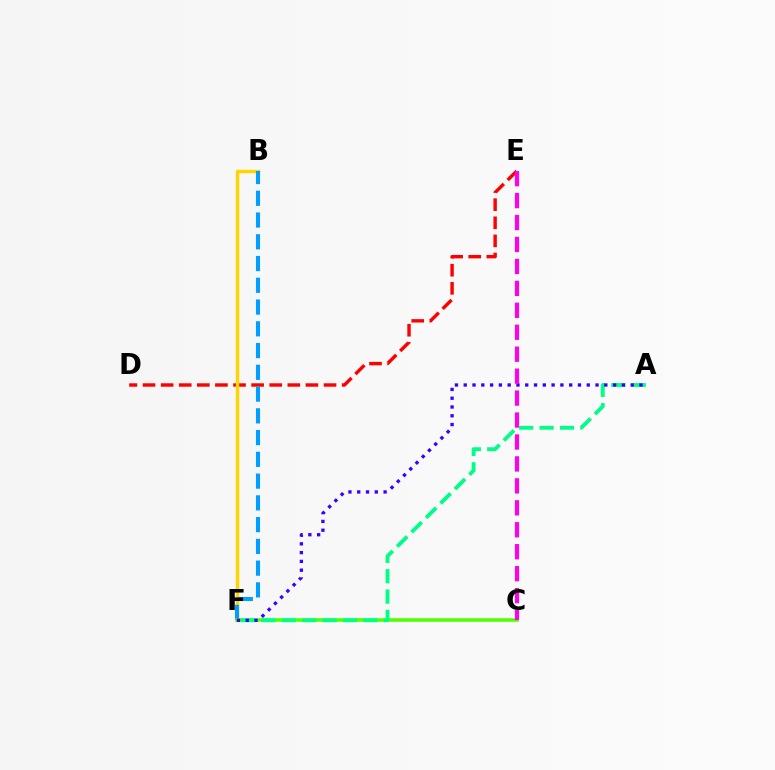{('D', 'E'): [{'color': '#ff0000', 'line_style': 'dashed', 'thickness': 2.46}], ('B', 'F'): [{'color': '#ffd500', 'line_style': 'solid', 'thickness': 2.46}, {'color': '#009eff', 'line_style': 'dashed', 'thickness': 2.96}], ('C', 'F'): [{'color': '#4fff00', 'line_style': 'solid', 'thickness': 2.54}], ('A', 'F'): [{'color': '#00ff86', 'line_style': 'dashed', 'thickness': 2.77}, {'color': '#3700ff', 'line_style': 'dotted', 'thickness': 2.39}], ('C', 'E'): [{'color': '#ff00ed', 'line_style': 'dashed', 'thickness': 2.98}]}